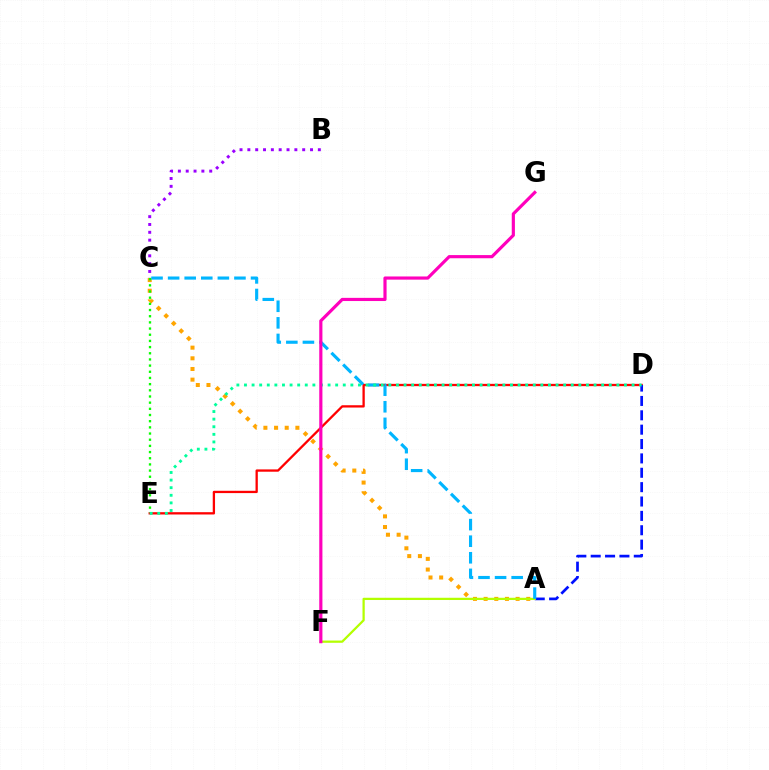{('B', 'C'): [{'color': '#9b00ff', 'line_style': 'dotted', 'thickness': 2.13}], ('A', 'C'): [{'color': '#ffa500', 'line_style': 'dotted', 'thickness': 2.9}, {'color': '#00b5ff', 'line_style': 'dashed', 'thickness': 2.25}], ('D', 'E'): [{'color': '#ff0000', 'line_style': 'solid', 'thickness': 1.66}, {'color': '#00ff9d', 'line_style': 'dotted', 'thickness': 2.06}], ('A', 'D'): [{'color': '#0010ff', 'line_style': 'dashed', 'thickness': 1.95}], ('C', 'E'): [{'color': '#08ff00', 'line_style': 'dotted', 'thickness': 1.68}], ('A', 'F'): [{'color': '#b3ff00', 'line_style': 'solid', 'thickness': 1.62}], ('F', 'G'): [{'color': '#ff00bd', 'line_style': 'solid', 'thickness': 2.28}]}